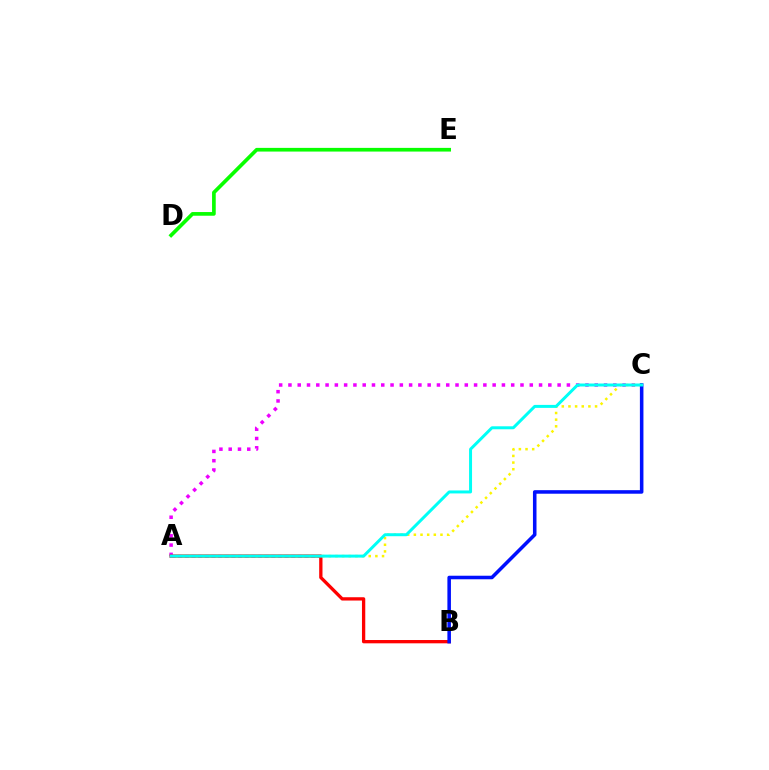{('A', 'C'): [{'color': '#ee00ff', 'line_style': 'dotted', 'thickness': 2.52}, {'color': '#fcf500', 'line_style': 'dotted', 'thickness': 1.81}, {'color': '#00fff6', 'line_style': 'solid', 'thickness': 2.15}], ('A', 'B'): [{'color': '#ff0000', 'line_style': 'solid', 'thickness': 2.38}], ('D', 'E'): [{'color': '#08ff00', 'line_style': 'solid', 'thickness': 2.65}], ('B', 'C'): [{'color': '#0010ff', 'line_style': 'solid', 'thickness': 2.55}]}